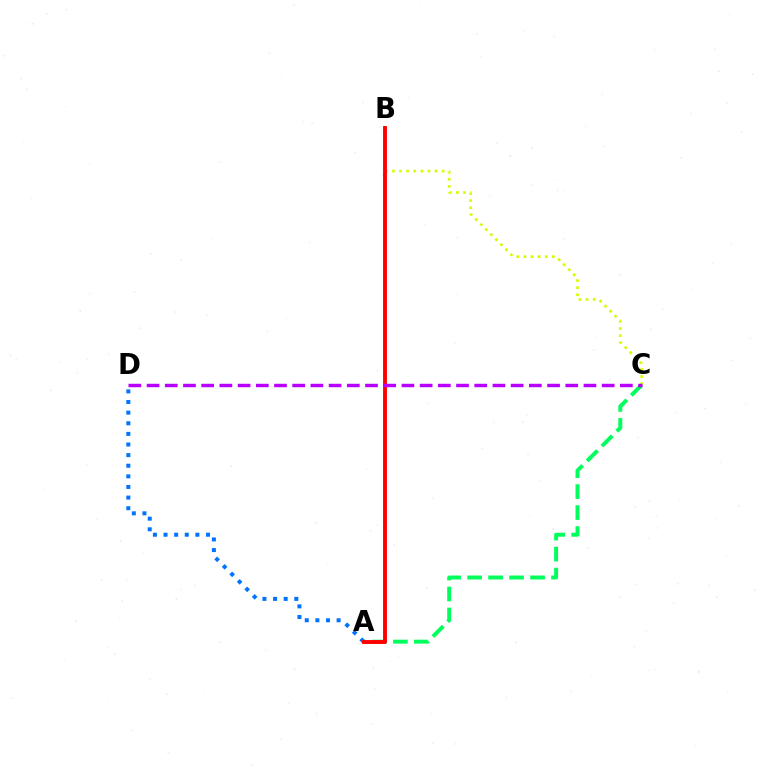{('A', 'C'): [{'color': '#00ff5c', 'line_style': 'dashed', 'thickness': 2.85}], ('B', 'C'): [{'color': '#d1ff00', 'line_style': 'dotted', 'thickness': 1.93}], ('A', 'D'): [{'color': '#0074ff', 'line_style': 'dotted', 'thickness': 2.88}], ('A', 'B'): [{'color': '#ff0000', 'line_style': 'solid', 'thickness': 2.8}], ('C', 'D'): [{'color': '#b900ff', 'line_style': 'dashed', 'thickness': 2.47}]}